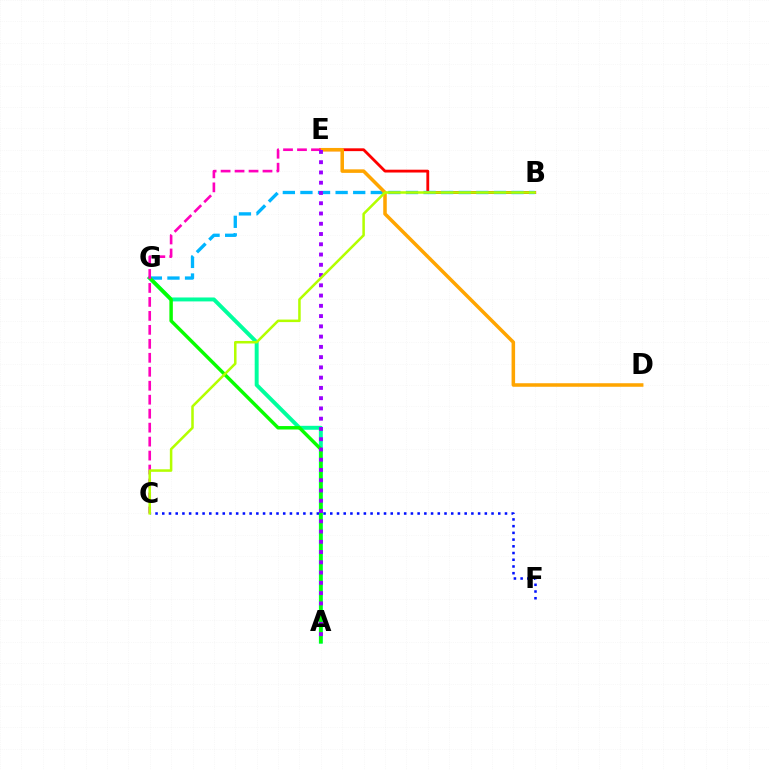{('A', 'G'): [{'color': '#00ff9d', 'line_style': 'solid', 'thickness': 2.84}, {'color': '#08ff00', 'line_style': 'solid', 'thickness': 2.48}], ('B', 'E'): [{'color': '#ff0000', 'line_style': 'solid', 'thickness': 2.03}], ('B', 'G'): [{'color': '#00b5ff', 'line_style': 'dashed', 'thickness': 2.39}], ('D', 'E'): [{'color': '#ffa500', 'line_style': 'solid', 'thickness': 2.54}], ('C', 'E'): [{'color': '#ff00bd', 'line_style': 'dashed', 'thickness': 1.9}], ('A', 'E'): [{'color': '#9b00ff', 'line_style': 'dotted', 'thickness': 2.79}], ('C', 'F'): [{'color': '#0010ff', 'line_style': 'dotted', 'thickness': 1.83}], ('B', 'C'): [{'color': '#b3ff00', 'line_style': 'solid', 'thickness': 1.82}]}